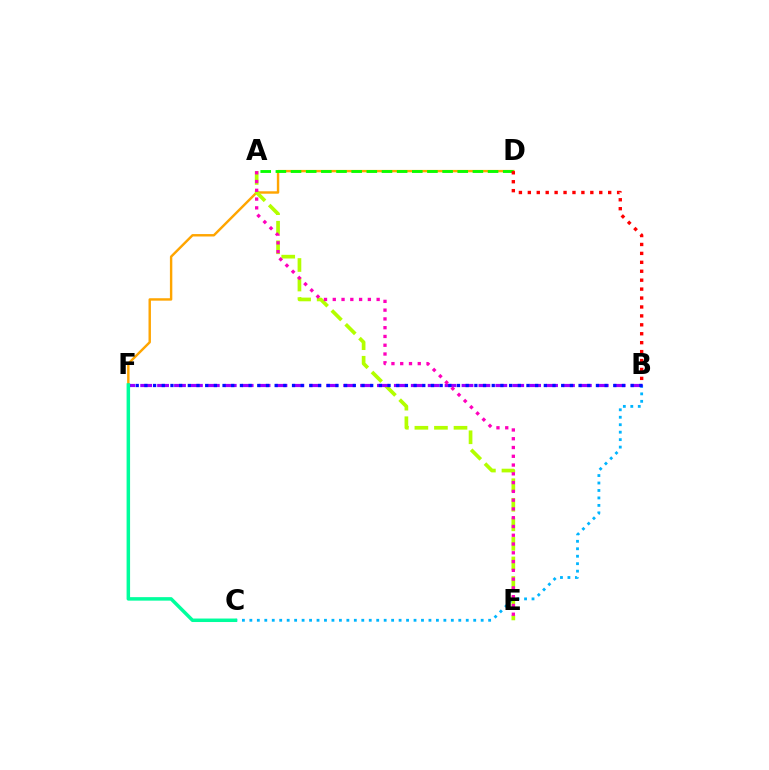{('B', 'C'): [{'color': '#00b5ff', 'line_style': 'dotted', 'thickness': 2.03}], ('D', 'F'): [{'color': '#ffa500', 'line_style': 'solid', 'thickness': 1.74}], ('A', 'E'): [{'color': '#b3ff00', 'line_style': 'dashed', 'thickness': 2.66}, {'color': '#ff00bd', 'line_style': 'dotted', 'thickness': 2.38}], ('B', 'F'): [{'color': '#9b00ff', 'line_style': 'dashed', 'thickness': 2.3}, {'color': '#0010ff', 'line_style': 'dotted', 'thickness': 2.36}], ('A', 'D'): [{'color': '#08ff00', 'line_style': 'dashed', 'thickness': 2.06}], ('B', 'D'): [{'color': '#ff0000', 'line_style': 'dotted', 'thickness': 2.43}], ('C', 'F'): [{'color': '#00ff9d', 'line_style': 'solid', 'thickness': 2.52}]}